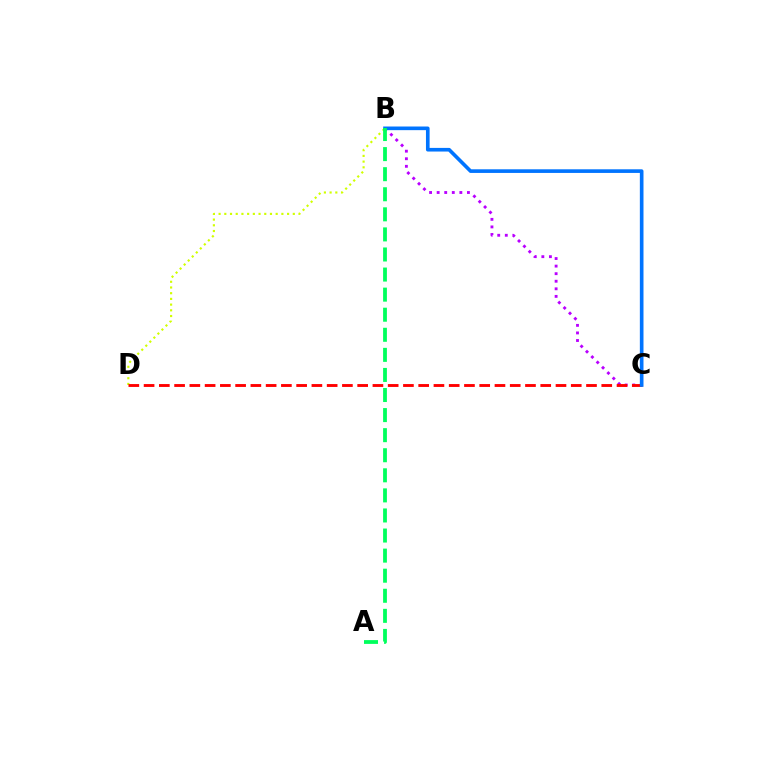{('B', 'C'): [{'color': '#b900ff', 'line_style': 'dotted', 'thickness': 2.06}, {'color': '#0074ff', 'line_style': 'solid', 'thickness': 2.62}], ('B', 'D'): [{'color': '#d1ff00', 'line_style': 'dotted', 'thickness': 1.55}], ('C', 'D'): [{'color': '#ff0000', 'line_style': 'dashed', 'thickness': 2.07}], ('A', 'B'): [{'color': '#00ff5c', 'line_style': 'dashed', 'thickness': 2.73}]}